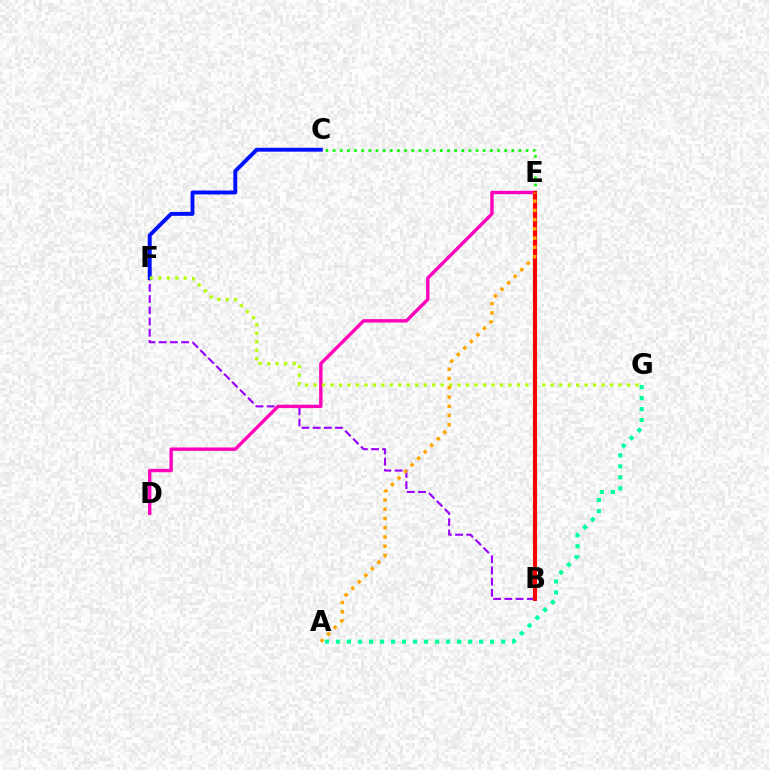{('A', 'G'): [{'color': '#00ff9d', 'line_style': 'dotted', 'thickness': 2.99}], ('B', 'E'): [{'color': '#00b5ff', 'line_style': 'dotted', 'thickness': 1.73}, {'color': '#ff0000', 'line_style': 'solid', 'thickness': 2.96}], ('B', 'F'): [{'color': '#9b00ff', 'line_style': 'dashed', 'thickness': 1.52}], ('C', 'F'): [{'color': '#0010ff', 'line_style': 'solid', 'thickness': 2.81}], ('C', 'E'): [{'color': '#08ff00', 'line_style': 'dotted', 'thickness': 1.94}], ('D', 'E'): [{'color': '#ff00bd', 'line_style': 'solid', 'thickness': 2.44}], ('F', 'G'): [{'color': '#b3ff00', 'line_style': 'dotted', 'thickness': 2.3}], ('A', 'E'): [{'color': '#ffa500', 'line_style': 'dotted', 'thickness': 2.51}]}